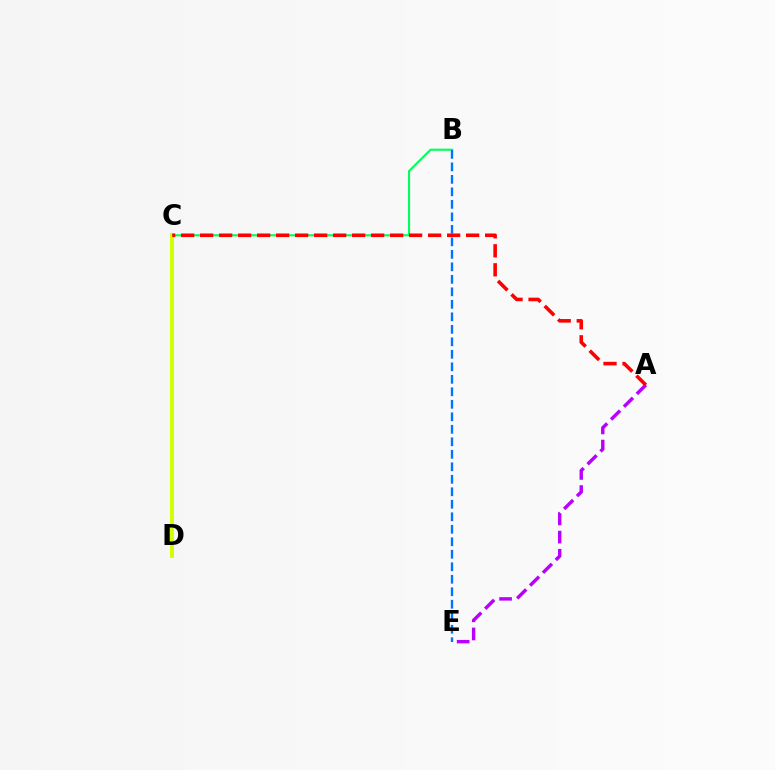{('B', 'C'): [{'color': '#00ff5c', 'line_style': 'solid', 'thickness': 1.53}], ('A', 'E'): [{'color': '#b900ff', 'line_style': 'dashed', 'thickness': 2.47}], ('C', 'D'): [{'color': '#d1ff00', 'line_style': 'solid', 'thickness': 2.84}], ('B', 'E'): [{'color': '#0074ff', 'line_style': 'dashed', 'thickness': 1.7}], ('A', 'C'): [{'color': '#ff0000', 'line_style': 'dashed', 'thickness': 2.58}]}